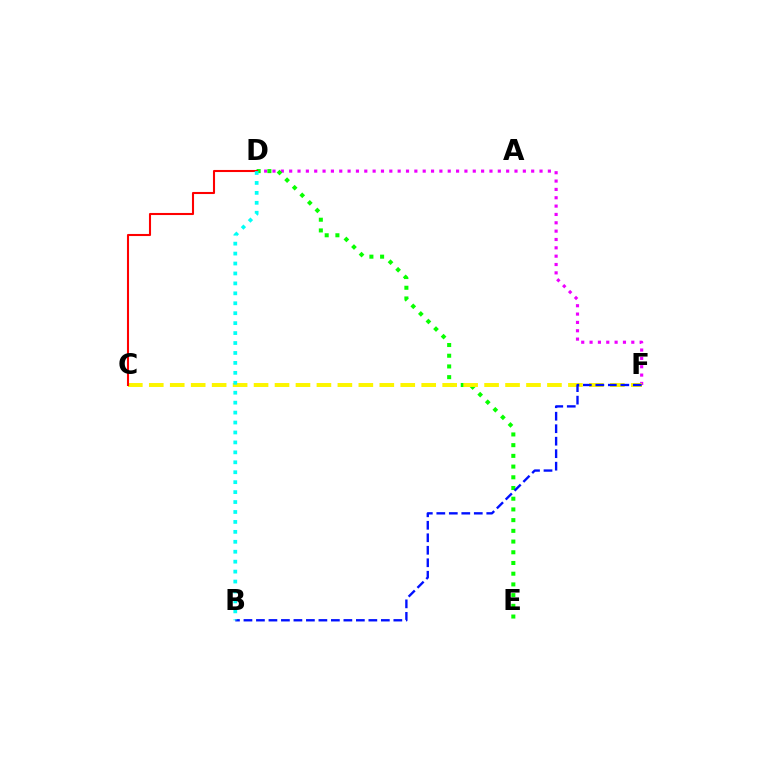{('D', 'F'): [{'color': '#ee00ff', 'line_style': 'dotted', 'thickness': 2.27}], ('D', 'E'): [{'color': '#08ff00', 'line_style': 'dotted', 'thickness': 2.91}], ('C', 'F'): [{'color': '#fcf500', 'line_style': 'dashed', 'thickness': 2.85}], ('C', 'D'): [{'color': '#ff0000', 'line_style': 'solid', 'thickness': 1.5}], ('B', 'F'): [{'color': '#0010ff', 'line_style': 'dashed', 'thickness': 1.7}], ('B', 'D'): [{'color': '#00fff6', 'line_style': 'dotted', 'thickness': 2.7}]}